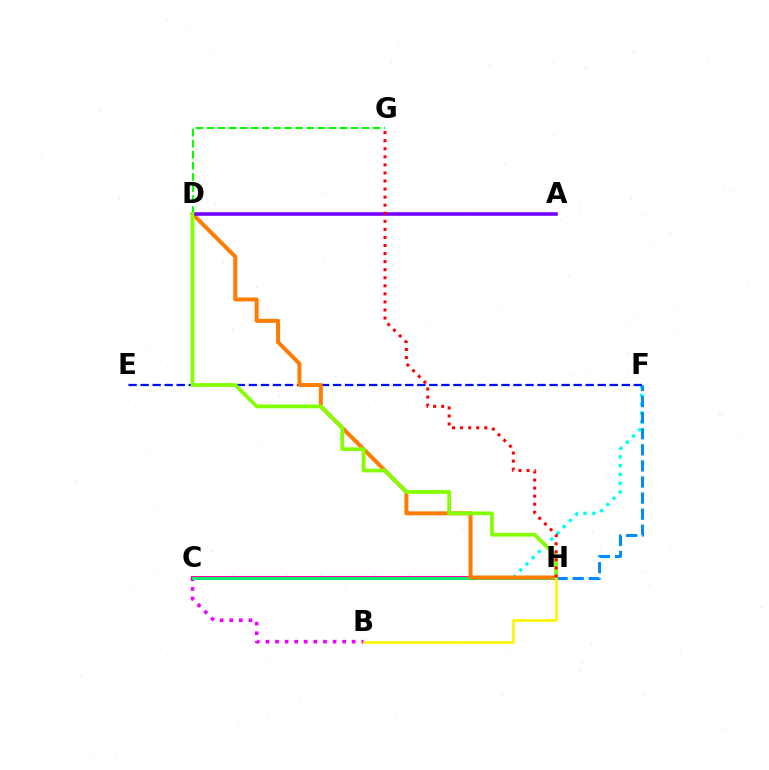{('B', 'C'): [{'color': '#ee00ff', 'line_style': 'dotted', 'thickness': 2.61}], ('C', 'F'): [{'color': '#00fff6', 'line_style': 'dotted', 'thickness': 2.39}], ('E', 'F'): [{'color': '#0010ff', 'line_style': 'dashed', 'thickness': 1.63}], ('C', 'H'): [{'color': '#ff0094', 'line_style': 'solid', 'thickness': 2.84}, {'color': '#00ff74', 'line_style': 'solid', 'thickness': 2.02}], ('D', 'H'): [{'color': '#ff7c00', 'line_style': 'solid', 'thickness': 2.87}, {'color': '#84ff00', 'line_style': 'solid', 'thickness': 2.7}], ('D', 'G'): [{'color': '#08ff00', 'line_style': 'dashed', 'thickness': 1.5}], ('A', 'D'): [{'color': '#7200ff', 'line_style': 'solid', 'thickness': 2.57}], ('F', 'H'): [{'color': '#008cff', 'line_style': 'dashed', 'thickness': 2.18}], ('B', 'H'): [{'color': '#fcf500', 'line_style': 'solid', 'thickness': 1.89}], ('G', 'H'): [{'color': '#ff0000', 'line_style': 'dotted', 'thickness': 2.19}]}